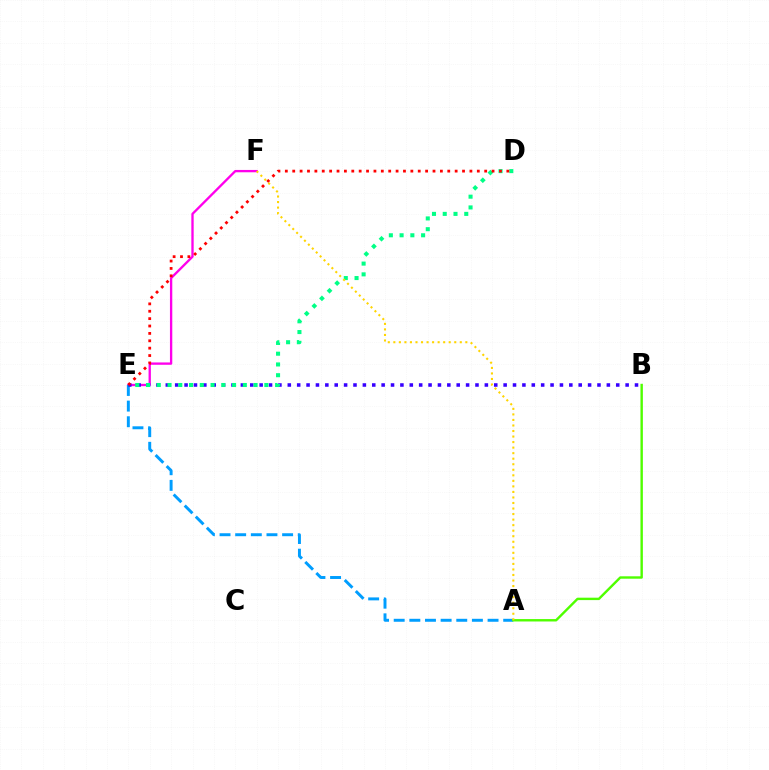{('E', 'F'): [{'color': '#ff00ed', 'line_style': 'solid', 'thickness': 1.68}], ('A', 'E'): [{'color': '#009eff', 'line_style': 'dashed', 'thickness': 2.13}], ('B', 'E'): [{'color': '#3700ff', 'line_style': 'dotted', 'thickness': 2.55}], ('A', 'B'): [{'color': '#4fff00', 'line_style': 'solid', 'thickness': 1.73}], ('D', 'E'): [{'color': '#00ff86', 'line_style': 'dotted', 'thickness': 2.92}, {'color': '#ff0000', 'line_style': 'dotted', 'thickness': 2.01}], ('A', 'F'): [{'color': '#ffd500', 'line_style': 'dotted', 'thickness': 1.5}]}